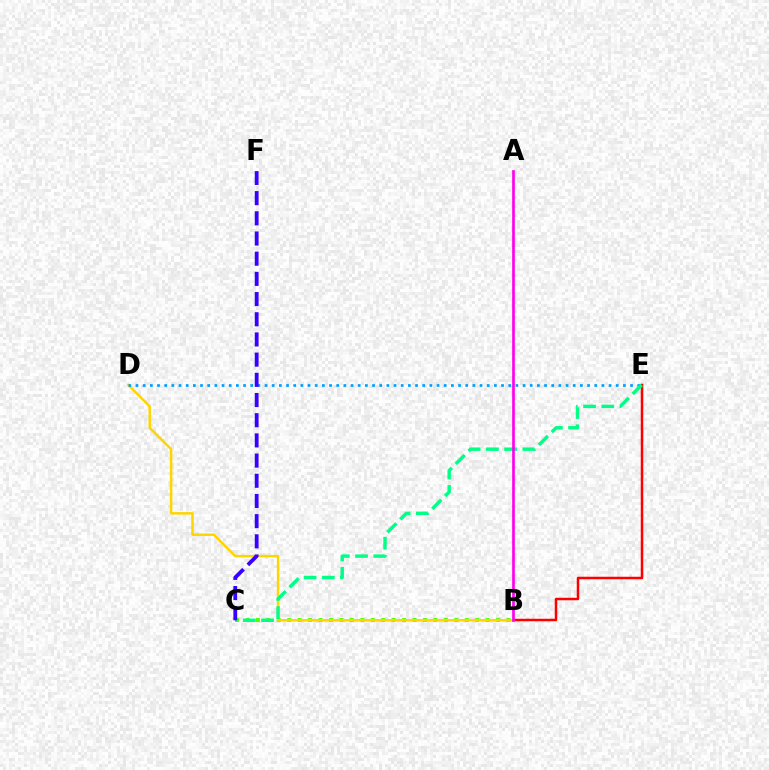{('B', 'E'): [{'color': '#ff0000', 'line_style': 'solid', 'thickness': 1.8}], ('B', 'C'): [{'color': '#4fff00', 'line_style': 'dotted', 'thickness': 2.84}], ('B', 'D'): [{'color': '#ffd500', 'line_style': 'solid', 'thickness': 1.79}], ('D', 'E'): [{'color': '#009eff', 'line_style': 'dotted', 'thickness': 1.95}], ('C', 'E'): [{'color': '#00ff86', 'line_style': 'dashed', 'thickness': 2.47}], ('C', 'F'): [{'color': '#3700ff', 'line_style': 'dashed', 'thickness': 2.74}], ('A', 'B'): [{'color': '#ff00ed', 'line_style': 'solid', 'thickness': 1.92}]}